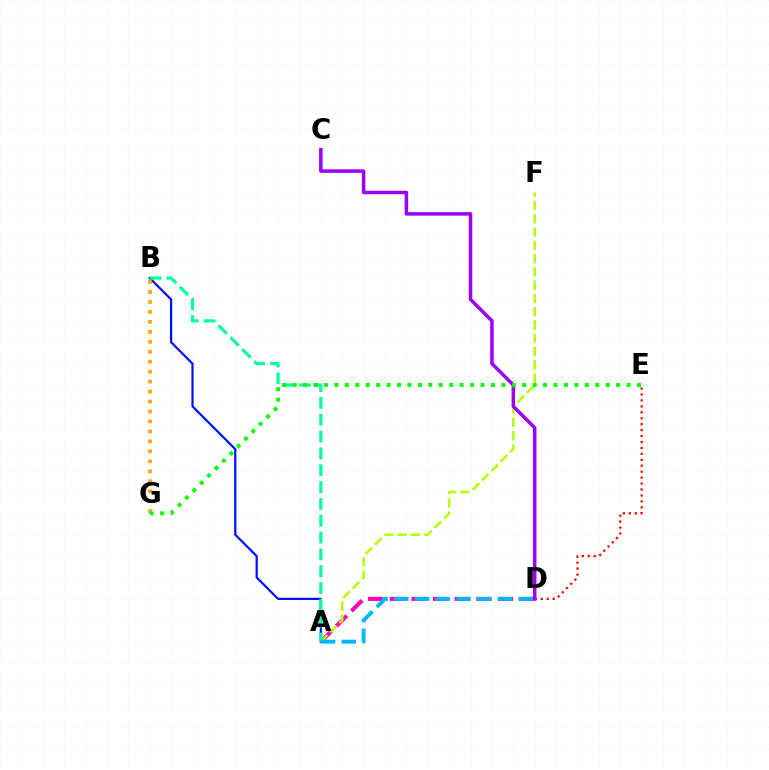{('A', 'D'): [{'color': '#ff00bd', 'line_style': 'dashed', 'thickness': 2.94}, {'color': '#00b5ff', 'line_style': 'dashed', 'thickness': 2.81}], ('A', 'B'): [{'color': '#0010ff', 'line_style': 'solid', 'thickness': 1.6}, {'color': '#00ff9d', 'line_style': 'dashed', 'thickness': 2.29}], ('A', 'F'): [{'color': '#b3ff00', 'line_style': 'dashed', 'thickness': 1.8}], ('D', 'E'): [{'color': '#ff0000', 'line_style': 'dotted', 'thickness': 1.61}], ('C', 'D'): [{'color': '#9b00ff', 'line_style': 'solid', 'thickness': 2.52}], ('B', 'G'): [{'color': '#ffa500', 'line_style': 'dotted', 'thickness': 2.71}], ('E', 'G'): [{'color': '#08ff00', 'line_style': 'dotted', 'thickness': 2.83}]}